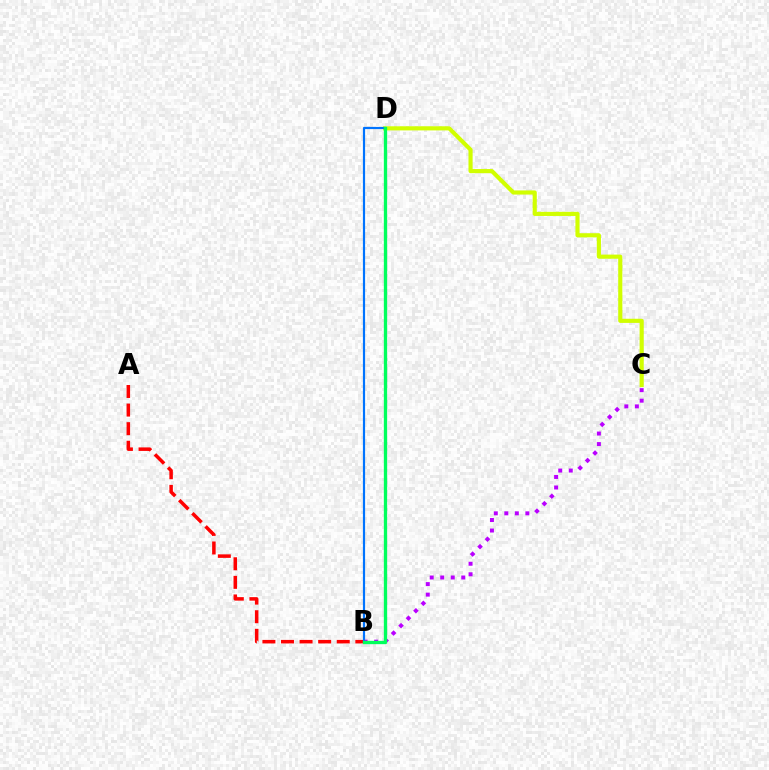{('C', 'D'): [{'color': '#d1ff00', 'line_style': 'solid', 'thickness': 2.98}], ('A', 'B'): [{'color': '#ff0000', 'line_style': 'dashed', 'thickness': 2.53}], ('B', 'C'): [{'color': '#b900ff', 'line_style': 'dotted', 'thickness': 2.86}], ('B', 'D'): [{'color': '#0074ff', 'line_style': 'solid', 'thickness': 1.57}, {'color': '#00ff5c', 'line_style': 'solid', 'thickness': 2.39}]}